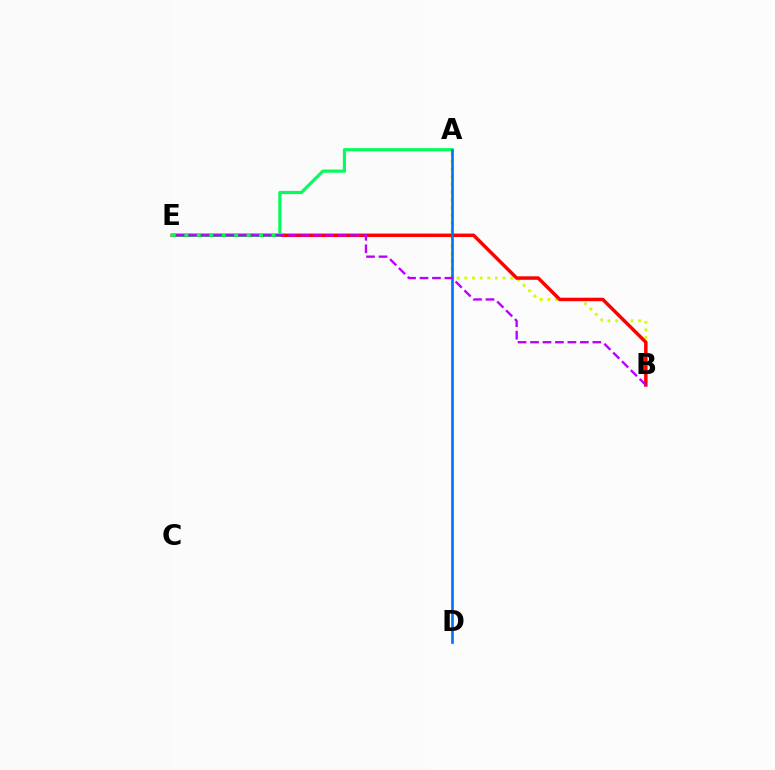{('A', 'B'): [{'color': '#d1ff00', 'line_style': 'dotted', 'thickness': 2.08}], ('B', 'E'): [{'color': '#ff0000', 'line_style': 'solid', 'thickness': 2.49}, {'color': '#b900ff', 'line_style': 'dashed', 'thickness': 1.69}], ('A', 'E'): [{'color': '#00ff5c', 'line_style': 'solid', 'thickness': 2.29}], ('A', 'D'): [{'color': '#0074ff', 'line_style': 'solid', 'thickness': 1.92}]}